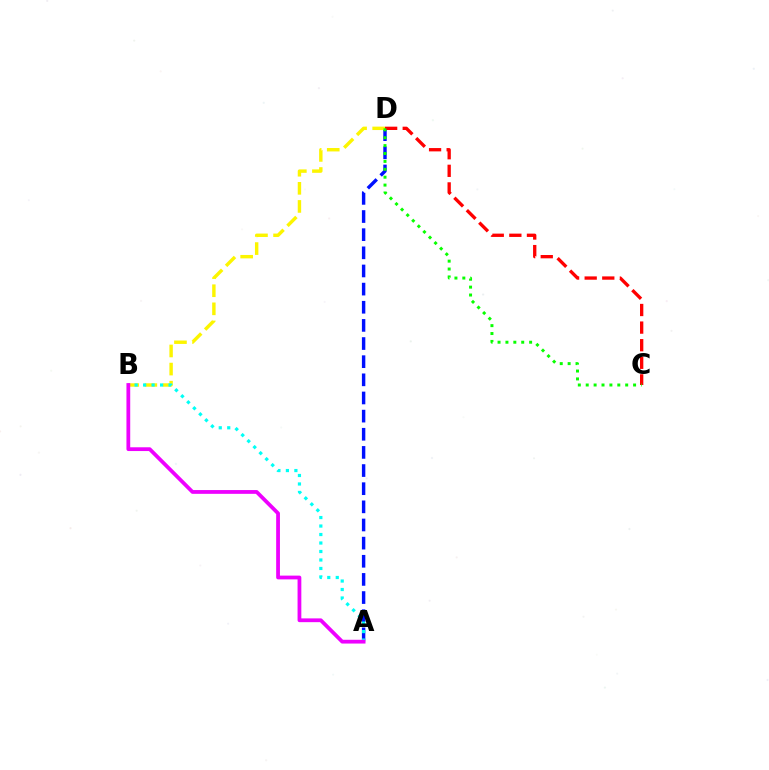{('A', 'D'): [{'color': '#0010ff', 'line_style': 'dashed', 'thickness': 2.46}], ('C', 'D'): [{'color': '#ff0000', 'line_style': 'dashed', 'thickness': 2.39}, {'color': '#08ff00', 'line_style': 'dotted', 'thickness': 2.15}], ('B', 'D'): [{'color': '#fcf500', 'line_style': 'dashed', 'thickness': 2.46}], ('A', 'B'): [{'color': '#00fff6', 'line_style': 'dotted', 'thickness': 2.31}, {'color': '#ee00ff', 'line_style': 'solid', 'thickness': 2.72}]}